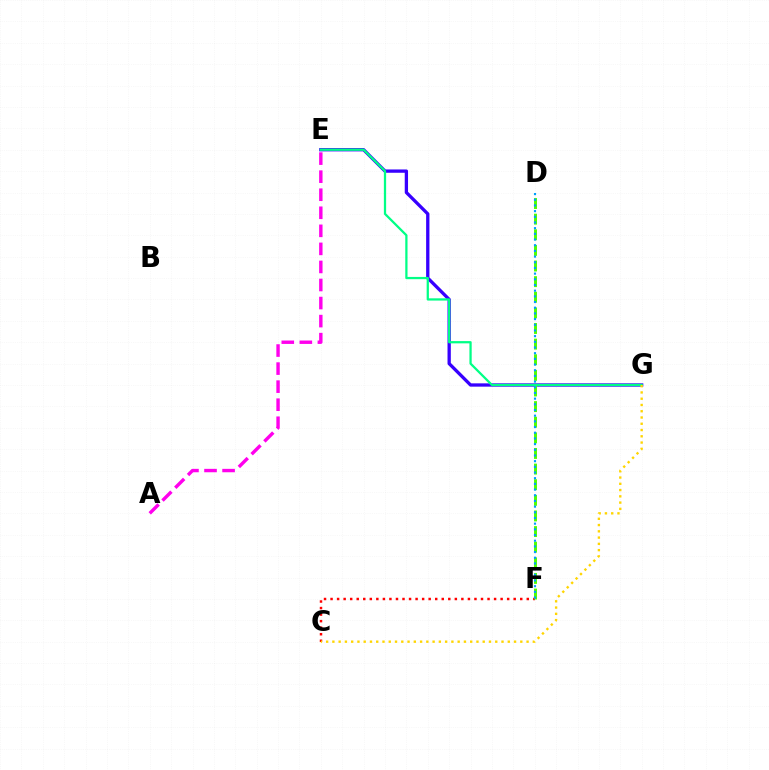{('E', 'G'): [{'color': '#3700ff', 'line_style': 'solid', 'thickness': 2.38}, {'color': '#00ff86', 'line_style': 'solid', 'thickness': 1.63}], ('C', 'F'): [{'color': '#ff0000', 'line_style': 'dotted', 'thickness': 1.78}], ('D', 'F'): [{'color': '#4fff00', 'line_style': 'dashed', 'thickness': 2.12}, {'color': '#009eff', 'line_style': 'dotted', 'thickness': 1.54}], ('C', 'G'): [{'color': '#ffd500', 'line_style': 'dotted', 'thickness': 1.7}], ('A', 'E'): [{'color': '#ff00ed', 'line_style': 'dashed', 'thickness': 2.45}]}